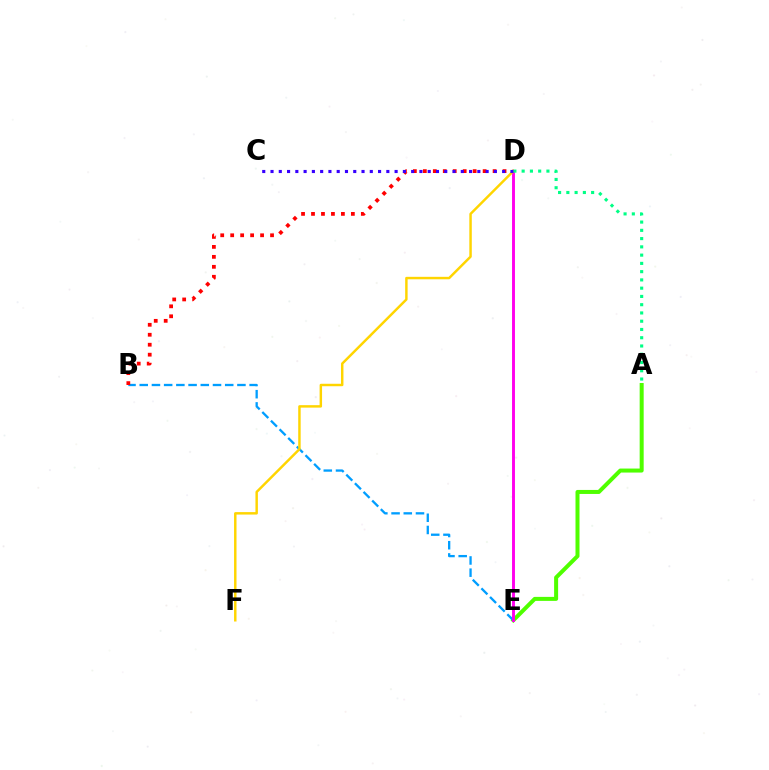{('A', 'E'): [{'color': '#4fff00', 'line_style': 'solid', 'thickness': 2.89}], ('B', 'E'): [{'color': '#009eff', 'line_style': 'dashed', 'thickness': 1.66}], ('B', 'D'): [{'color': '#ff0000', 'line_style': 'dotted', 'thickness': 2.71}], ('D', 'E'): [{'color': '#ff00ed', 'line_style': 'solid', 'thickness': 2.1}], ('D', 'F'): [{'color': '#ffd500', 'line_style': 'solid', 'thickness': 1.77}], ('A', 'D'): [{'color': '#00ff86', 'line_style': 'dotted', 'thickness': 2.24}], ('C', 'D'): [{'color': '#3700ff', 'line_style': 'dotted', 'thickness': 2.25}]}